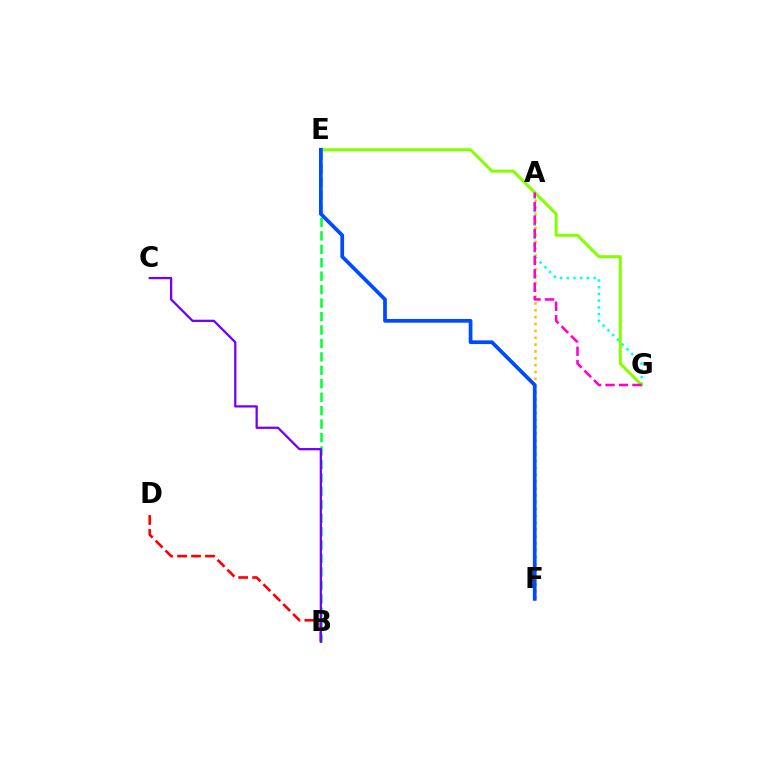{('B', 'D'): [{'color': '#ff0000', 'line_style': 'dashed', 'thickness': 1.9}], ('A', 'G'): [{'color': '#00fff6', 'line_style': 'dotted', 'thickness': 1.83}, {'color': '#ff00cf', 'line_style': 'dashed', 'thickness': 1.83}], ('A', 'F'): [{'color': '#ffbd00', 'line_style': 'dotted', 'thickness': 1.86}], ('E', 'G'): [{'color': '#84ff00', 'line_style': 'solid', 'thickness': 2.16}], ('B', 'E'): [{'color': '#00ff39', 'line_style': 'dashed', 'thickness': 1.83}], ('E', 'F'): [{'color': '#004bff', 'line_style': 'solid', 'thickness': 2.68}], ('B', 'C'): [{'color': '#7200ff', 'line_style': 'solid', 'thickness': 1.63}]}